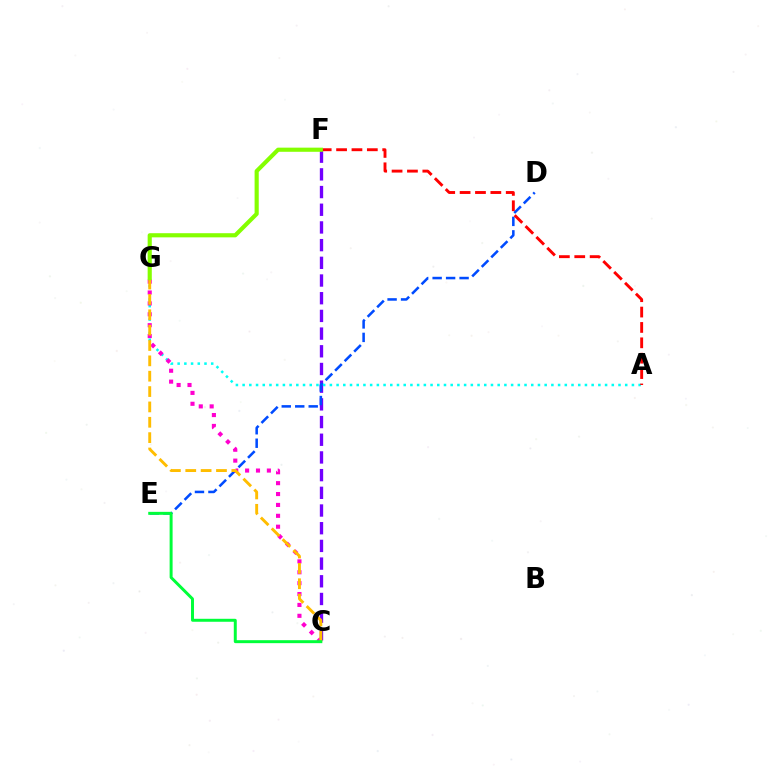{('C', 'F'): [{'color': '#7200ff', 'line_style': 'dashed', 'thickness': 2.4}], ('D', 'E'): [{'color': '#004bff', 'line_style': 'dashed', 'thickness': 1.83}], ('A', 'G'): [{'color': '#00fff6', 'line_style': 'dotted', 'thickness': 1.82}], ('A', 'F'): [{'color': '#ff0000', 'line_style': 'dashed', 'thickness': 2.09}], ('C', 'G'): [{'color': '#ff00cf', 'line_style': 'dotted', 'thickness': 2.96}, {'color': '#ffbd00', 'line_style': 'dashed', 'thickness': 2.09}], ('C', 'E'): [{'color': '#00ff39', 'line_style': 'solid', 'thickness': 2.14}], ('F', 'G'): [{'color': '#84ff00', 'line_style': 'solid', 'thickness': 2.98}]}